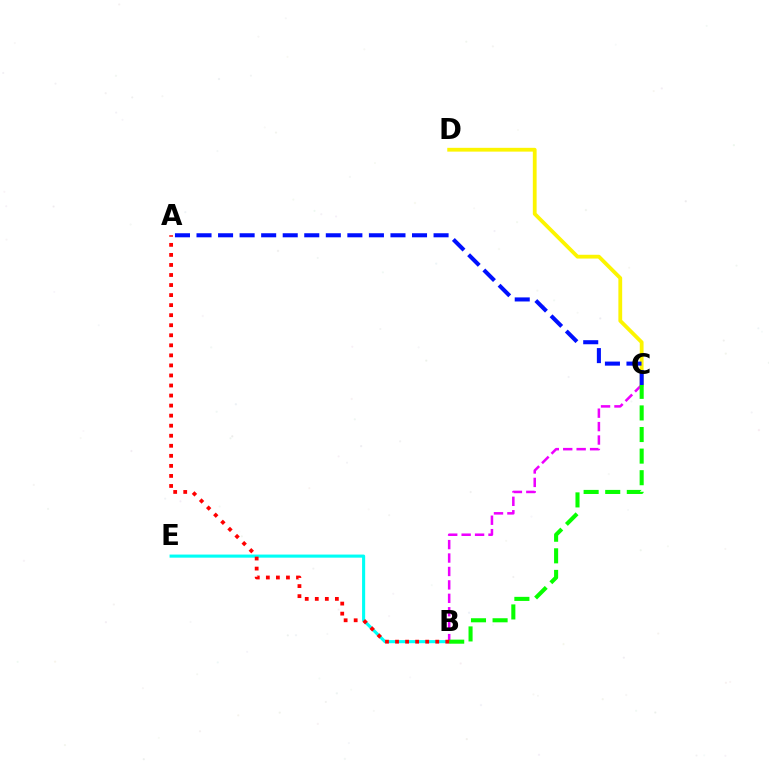{('B', 'E'): [{'color': '#00fff6', 'line_style': 'solid', 'thickness': 2.23}], ('C', 'D'): [{'color': '#fcf500', 'line_style': 'solid', 'thickness': 2.73}], ('B', 'C'): [{'color': '#ee00ff', 'line_style': 'dashed', 'thickness': 1.82}, {'color': '#08ff00', 'line_style': 'dashed', 'thickness': 2.93}], ('A', 'C'): [{'color': '#0010ff', 'line_style': 'dashed', 'thickness': 2.93}], ('A', 'B'): [{'color': '#ff0000', 'line_style': 'dotted', 'thickness': 2.73}]}